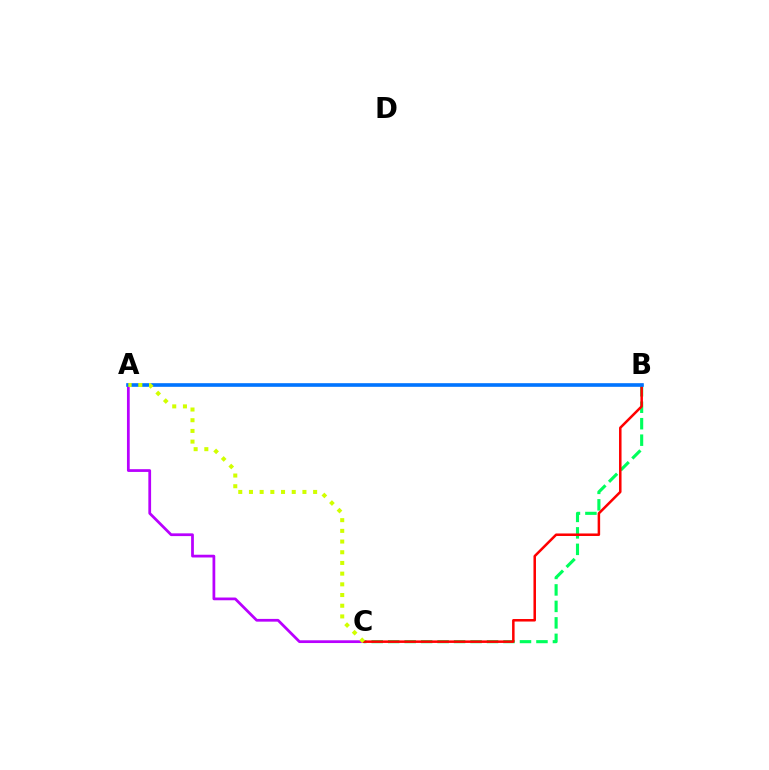{('A', 'C'): [{'color': '#b900ff', 'line_style': 'solid', 'thickness': 1.98}, {'color': '#d1ff00', 'line_style': 'dotted', 'thickness': 2.91}], ('B', 'C'): [{'color': '#00ff5c', 'line_style': 'dashed', 'thickness': 2.24}, {'color': '#ff0000', 'line_style': 'solid', 'thickness': 1.81}], ('A', 'B'): [{'color': '#0074ff', 'line_style': 'solid', 'thickness': 2.62}]}